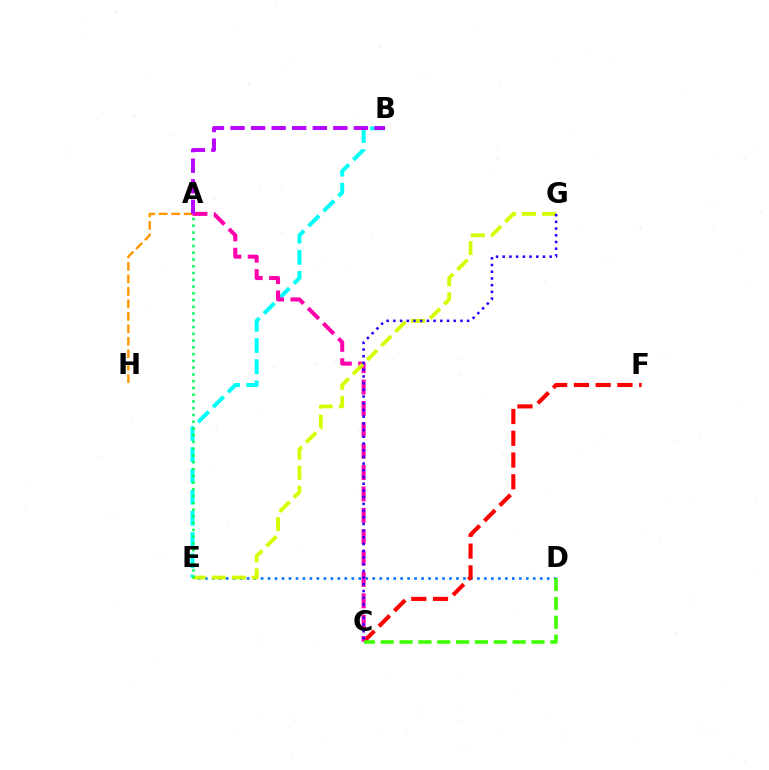{('D', 'E'): [{'color': '#0074ff', 'line_style': 'dotted', 'thickness': 1.9}], ('C', 'F'): [{'color': '#ff0000', 'line_style': 'dashed', 'thickness': 2.96}], ('B', 'E'): [{'color': '#00fff6', 'line_style': 'dashed', 'thickness': 2.88}], ('A', 'H'): [{'color': '#ff9400', 'line_style': 'dashed', 'thickness': 1.69}], ('A', 'C'): [{'color': '#ff00ac', 'line_style': 'dashed', 'thickness': 2.9}], ('E', 'G'): [{'color': '#d1ff00', 'line_style': 'dashed', 'thickness': 2.72}], ('C', 'D'): [{'color': '#3dff00', 'line_style': 'dashed', 'thickness': 2.56}], ('A', 'B'): [{'color': '#b900ff', 'line_style': 'dashed', 'thickness': 2.79}], ('C', 'G'): [{'color': '#2500ff', 'line_style': 'dotted', 'thickness': 1.82}], ('A', 'E'): [{'color': '#00ff5c', 'line_style': 'dotted', 'thickness': 1.84}]}